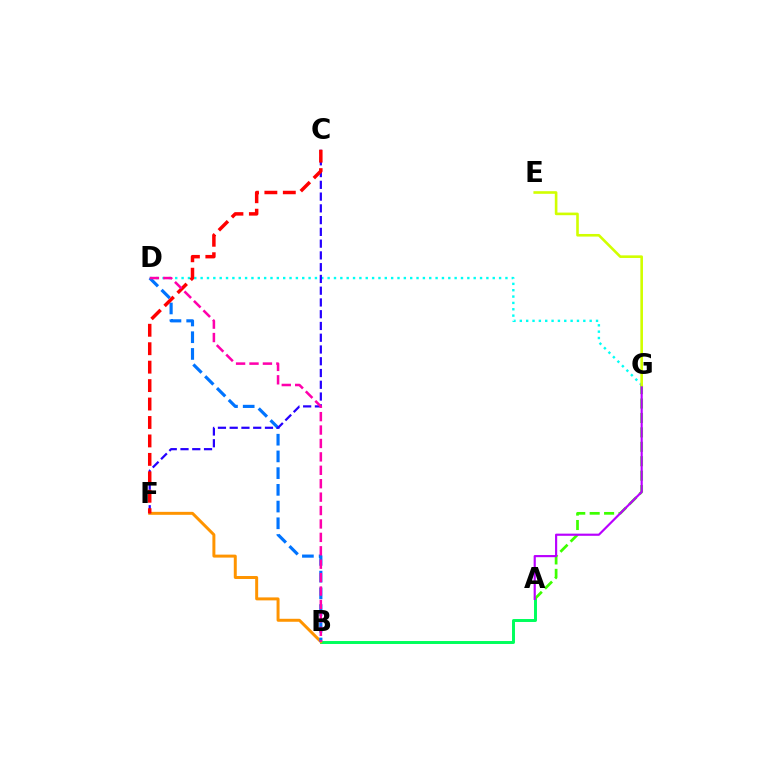{('A', 'B'): [{'color': '#00ff5c', 'line_style': 'solid', 'thickness': 2.13}], ('B', 'F'): [{'color': '#ff9400', 'line_style': 'solid', 'thickness': 2.14}], ('A', 'G'): [{'color': '#3dff00', 'line_style': 'dashed', 'thickness': 1.96}, {'color': '#b900ff', 'line_style': 'solid', 'thickness': 1.56}], ('D', 'G'): [{'color': '#00fff6', 'line_style': 'dotted', 'thickness': 1.73}], ('B', 'D'): [{'color': '#0074ff', 'line_style': 'dashed', 'thickness': 2.27}, {'color': '#ff00ac', 'line_style': 'dashed', 'thickness': 1.82}], ('E', 'G'): [{'color': '#d1ff00', 'line_style': 'solid', 'thickness': 1.88}], ('C', 'F'): [{'color': '#2500ff', 'line_style': 'dashed', 'thickness': 1.6}, {'color': '#ff0000', 'line_style': 'dashed', 'thickness': 2.51}]}